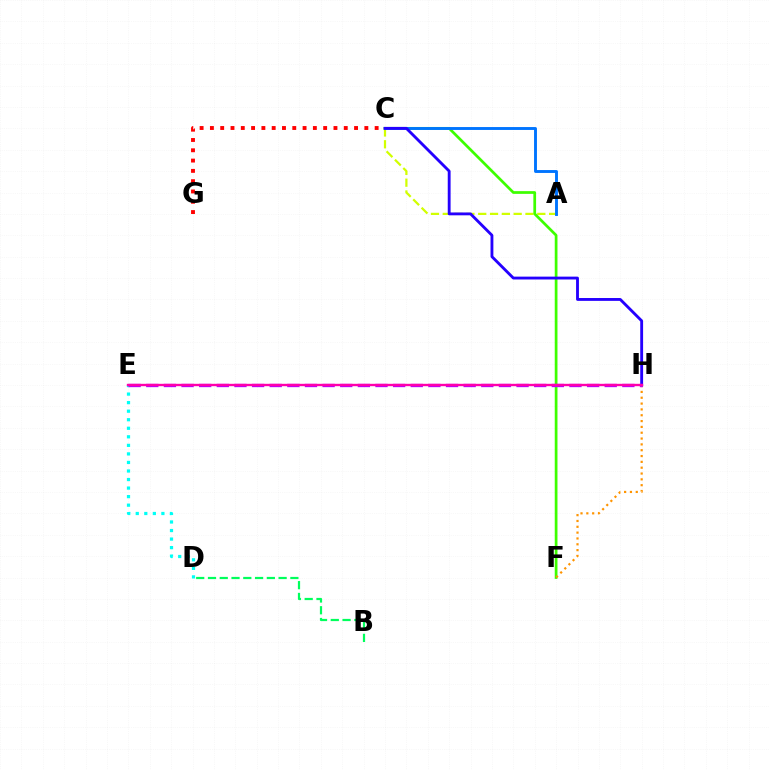{('A', 'C'): [{'color': '#d1ff00', 'line_style': 'dashed', 'thickness': 1.61}, {'color': '#0074ff', 'line_style': 'solid', 'thickness': 2.09}], ('C', 'F'): [{'color': '#3dff00', 'line_style': 'solid', 'thickness': 1.96}], ('D', 'E'): [{'color': '#00fff6', 'line_style': 'dotted', 'thickness': 2.32}], ('F', 'H'): [{'color': '#ff9400', 'line_style': 'dotted', 'thickness': 1.58}], ('C', 'H'): [{'color': '#2500ff', 'line_style': 'solid', 'thickness': 2.05}], ('E', 'H'): [{'color': '#b900ff', 'line_style': 'dashed', 'thickness': 2.4}, {'color': '#ff00ac', 'line_style': 'solid', 'thickness': 1.71}], ('B', 'D'): [{'color': '#00ff5c', 'line_style': 'dashed', 'thickness': 1.6}], ('C', 'G'): [{'color': '#ff0000', 'line_style': 'dotted', 'thickness': 2.8}]}